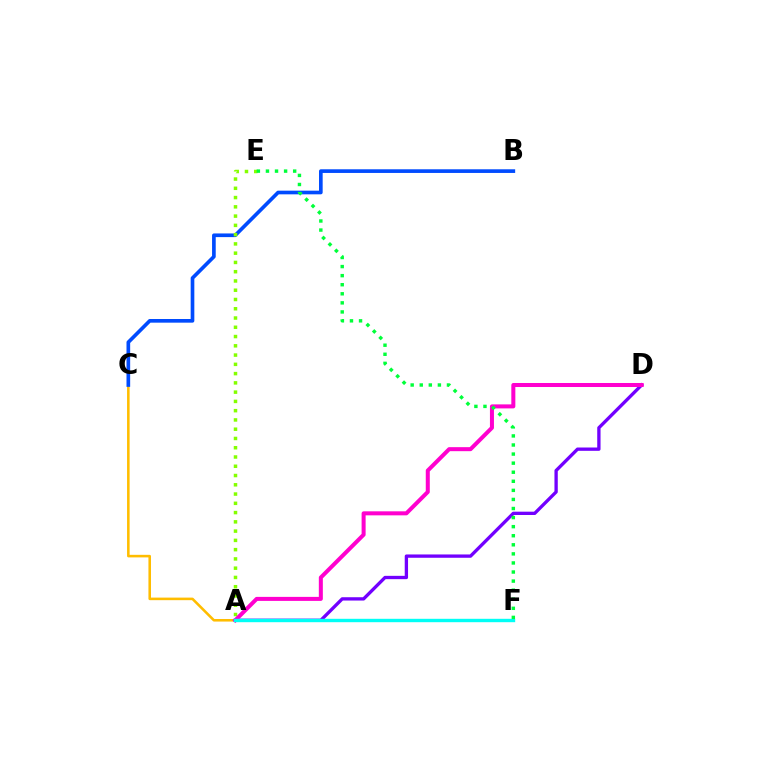{('A', 'F'): [{'color': '#ff0000', 'line_style': 'solid', 'thickness': 2.05}, {'color': '#00fff6', 'line_style': 'solid', 'thickness': 2.44}], ('A', 'C'): [{'color': '#ffbd00', 'line_style': 'solid', 'thickness': 1.85}], ('A', 'D'): [{'color': '#7200ff', 'line_style': 'solid', 'thickness': 2.39}, {'color': '#ff00cf', 'line_style': 'solid', 'thickness': 2.89}], ('B', 'C'): [{'color': '#004bff', 'line_style': 'solid', 'thickness': 2.64}], ('A', 'E'): [{'color': '#84ff00', 'line_style': 'dotted', 'thickness': 2.52}], ('E', 'F'): [{'color': '#00ff39', 'line_style': 'dotted', 'thickness': 2.47}]}